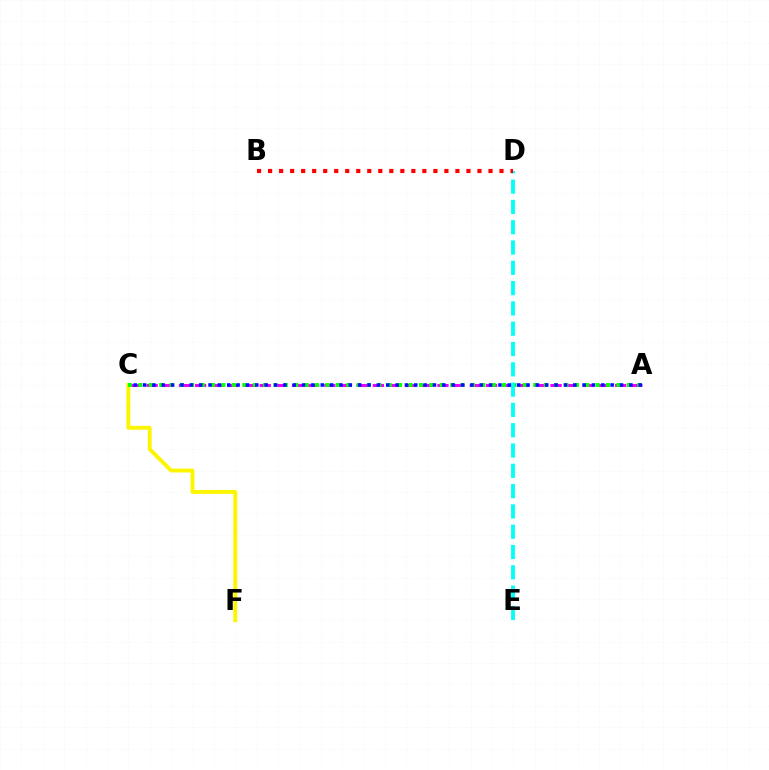{('A', 'C'): [{'color': '#ee00ff', 'line_style': 'dashed', 'thickness': 2.19}, {'color': '#08ff00', 'line_style': 'dotted', 'thickness': 2.82}, {'color': '#0010ff', 'line_style': 'dotted', 'thickness': 2.54}], ('C', 'F'): [{'color': '#fcf500', 'line_style': 'solid', 'thickness': 2.8}], ('D', 'E'): [{'color': '#00fff6', 'line_style': 'dashed', 'thickness': 2.76}], ('B', 'D'): [{'color': '#ff0000', 'line_style': 'dotted', 'thickness': 2.99}]}